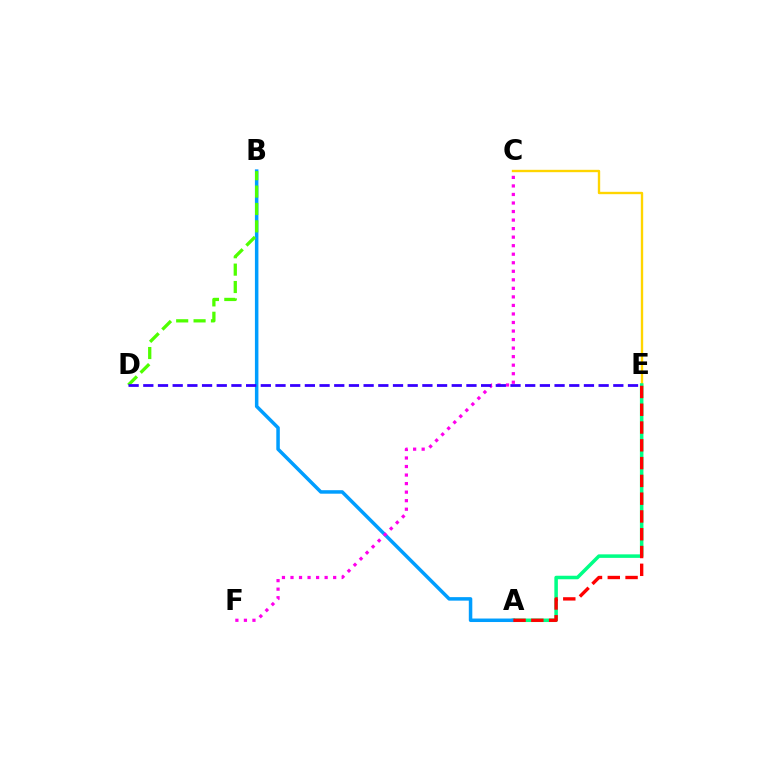{('C', 'E'): [{'color': '#ffd500', 'line_style': 'solid', 'thickness': 1.7}], ('A', 'E'): [{'color': '#00ff86', 'line_style': 'solid', 'thickness': 2.54}, {'color': '#ff0000', 'line_style': 'dashed', 'thickness': 2.42}], ('A', 'B'): [{'color': '#009eff', 'line_style': 'solid', 'thickness': 2.52}], ('C', 'F'): [{'color': '#ff00ed', 'line_style': 'dotted', 'thickness': 2.32}], ('B', 'D'): [{'color': '#4fff00', 'line_style': 'dashed', 'thickness': 2.36}], ('D', 'E'): [{'color': '#3700ff', 'line_style': 'dashed', 'thickness': 2.0}]}